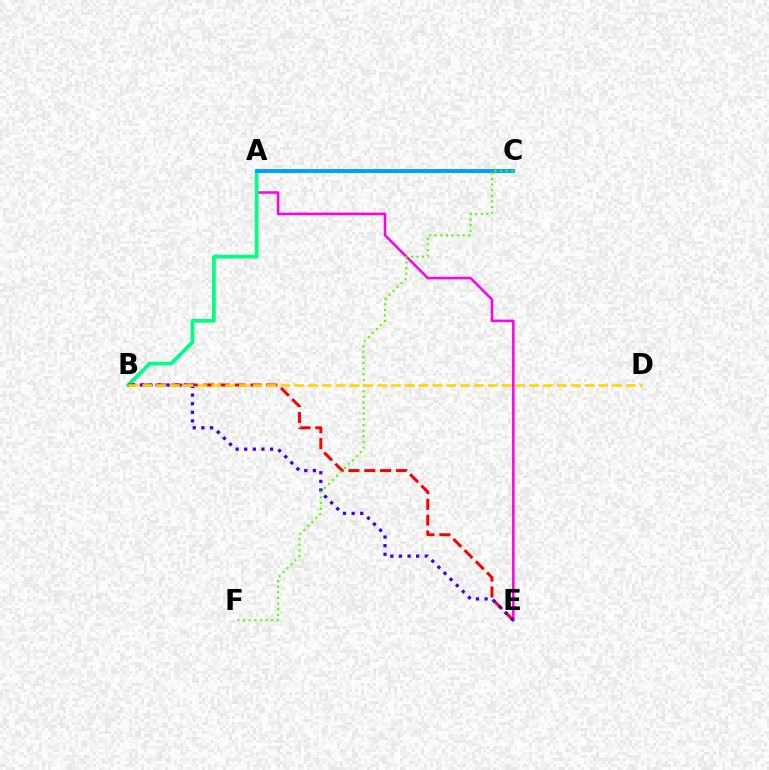{('A', 'E'): [{'color': '#ff00ed', 'line_style': 'solid', 'thickness': 1.83}], ('B', 'C'): [{'color': '#00ff86', 'line_style': 'solid', 'thickness': 2.68}], ('B', 'E'): [{'color': '#ff0000', 'line_style': 'dashed', 'thickness': 2.15}, {'color': '#3700ff', 'line_style': 'dotted', 'thickness': 2.34}], ('A', 'C'): [{'color': '#009eff', 'line_style': 'solid', 'thickness': 2.7}], ('C', 'F'): [{'color': '#4fff00', 'line_style': 'dotted', 'thickness': 1.53}], ('B', 'D'): [{'color': '#ffd500', 'line_style': 'dashed', 'thickness': 1.88}]}